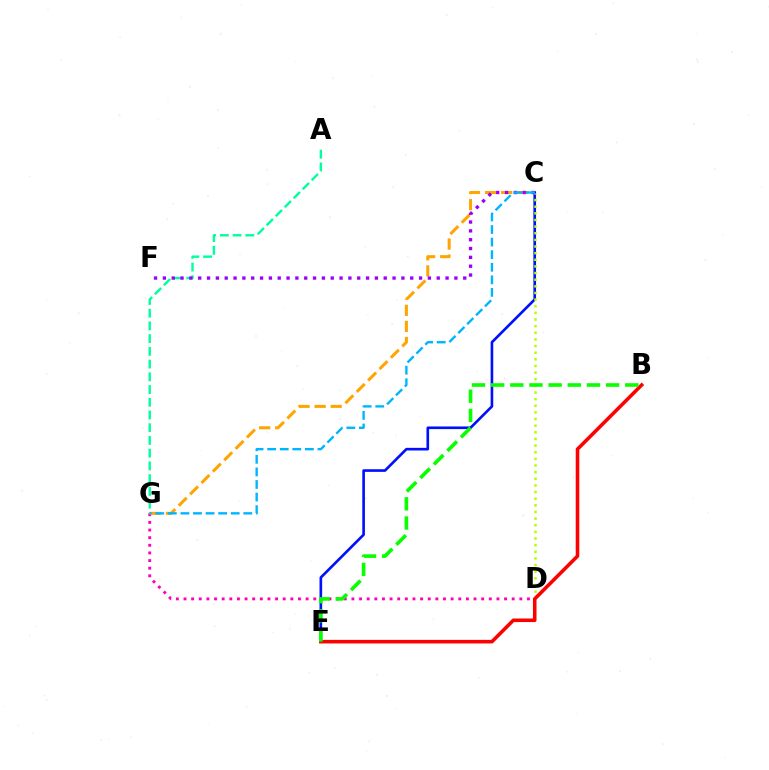{('D', 'G'): [{'color': '#ff00bd', 'line_style': 'dotted', 'thickness': 2.07}], ('C', 'E'): [{'color': '#0010ff', 'line_style': 'solid', 'thickness': 1.9}], ('C', 'G'): [{'color': '#ffa500', 'line_style': 'dashed', 'thickness': 2.19}, {'color': '#00b5ff', 'line_style': 'dashed', 'thickness': 1.71}], ('C', 'D'): [{'color': '#b3ff00', 'line_style': 'dotted', 'thickness': 1.8}], ('A', 'G'): [{'color': '#00ff9d', 'line_style': 'dashed', 'thickness': 1.73}], ('C', 'F'): [{'color': '#9b00ff', 'line_style': 'dotted', 'thickness': 2.4}], ('B', 'E'): [{'color': '#ff0000', 'line_style': 'solid', 'thickness': 2.57}, {'color': '#08ff00', 'line_style': 'dashed', 'thickness': 2.6}]}